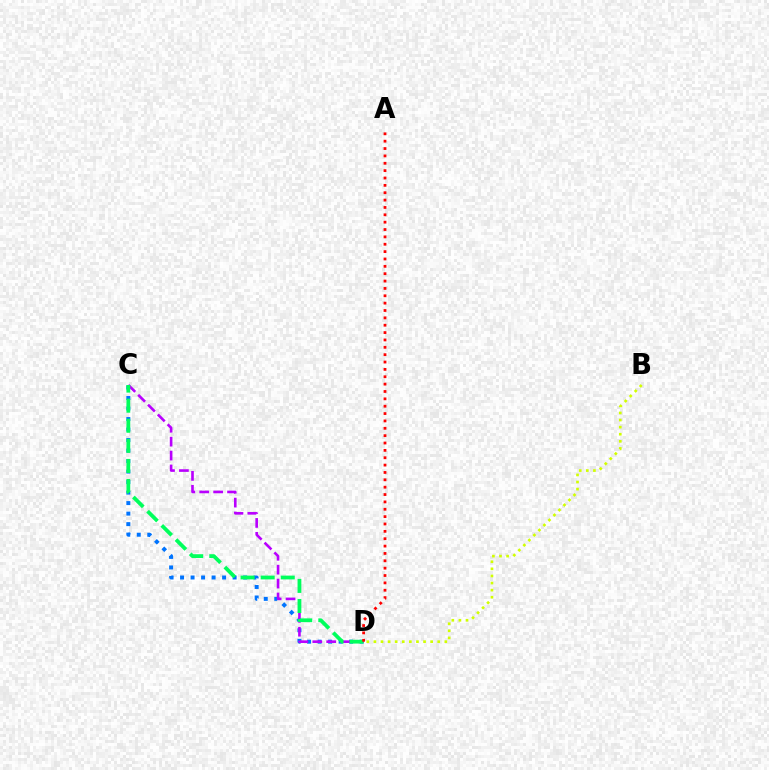{('C', 'D'): [{'color': '#0074ff', 'line_style': 'dotted', 'thickness': 2.86}, {'color': '#b900ff', 'line_style': 'dashed', 'thickness': 1.89}, {'color': '#00ff5c', 'line_style': 'dashed', 'thickness': 2.73}], ('A', 'D'): [{'color': '#ff0000', 'line_style': 'dotted', 'thickness': 2.0}], ('B', 'D'): [{'color': '#d1ff00', 'line_style': 'dotted', 'thickness': 1.93}]}